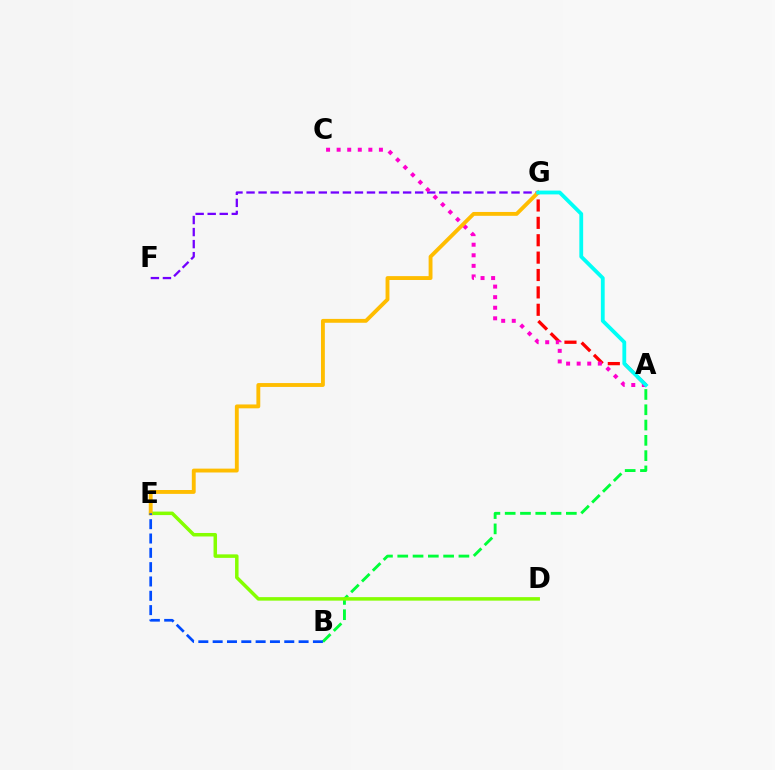{('A', 'B'): [{'color': '#00ff39', 'line_style': 'dashed', 'thickness': 2.08}], ('F', 'G'): [{'color': '#7200ff', 'line_style': 'dashed', 'thickness': 1.64}], ('A', 'G'): [{'color': '#ff0000', 'line_style': 'dashed', 'thickness': 2.36}, {'color': '#00fff6', 'line_style': 'solid', 'thickness': 2.74}], ('A', 'C'): [{'color': '#ff00cf', 'line_style': 'dotted', 'thickness': 2.87}], ('D', 'E'): [{'color': '#84ff00', 'line_style': 'solid', 'thickness': 2.52}], ('E', 'G'): [{'color': '#ffbd00', 'line_style': 'solid', 'thickness': 2.78}], ('B', 'E'): [{'color': '#004bff', 'line_style': 'dashed', 'thickness': 1.95}]}